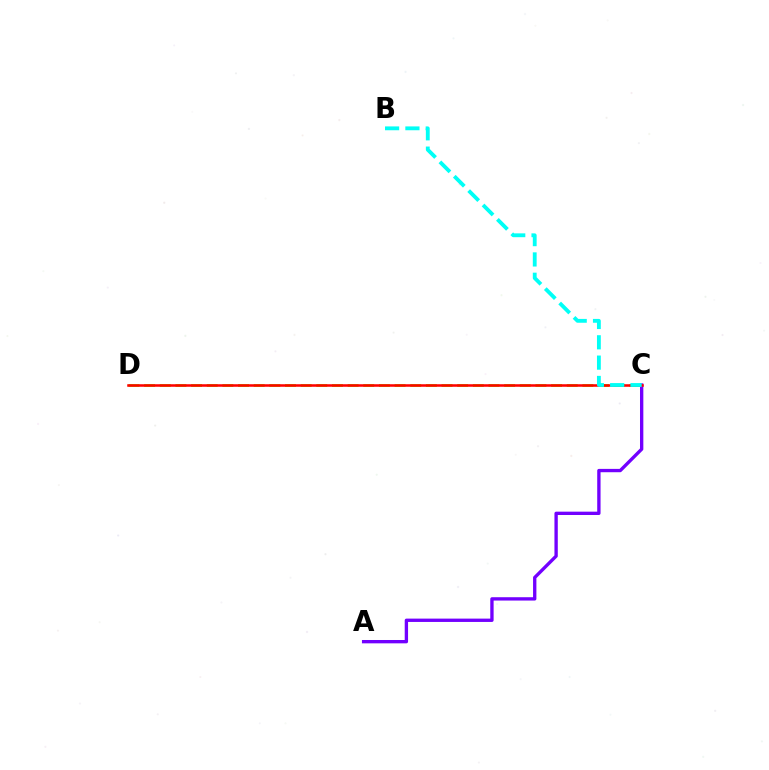{('A', 'C'): [{'color': '#7200ff', 'line_style': 'solid', 'thickness': 2.4}], ('C', 'D'): [{'color': '#84ff00', 'line_style': 'dashed', 'thickness': 2.13}, {'color': '#ff0000', 'line_style': 'solid', 'thickness': 1.84}], ('B', 'C'): [{'color': '#00fff6', 'line_style': 'dashed', 'thickness': 2.76}]}